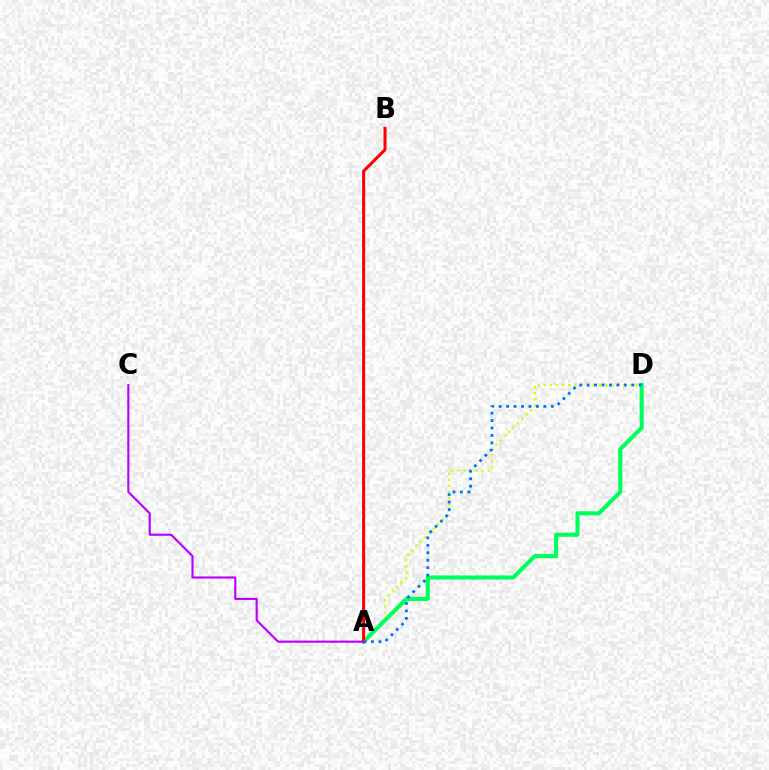{('A', 'D'): [{'color': '#d1ff00', 'line_style': 'dotted', 'thickness': 1.66}, {'color': '#00ff5c', 'line_style': 'solid', 'thickness': 2.96}, {'color': '#0074ff', 'line_style': 'dotted', 'thickness': 2.02}], ('A', 'B'): [{'color': '#ff0000', 'line_style': 'solid', 'thickness': 2.18}], ('A', 'C'): [{'color': '#b900ff', 'line_style': 'solid', 'thickness': 1.54}]}